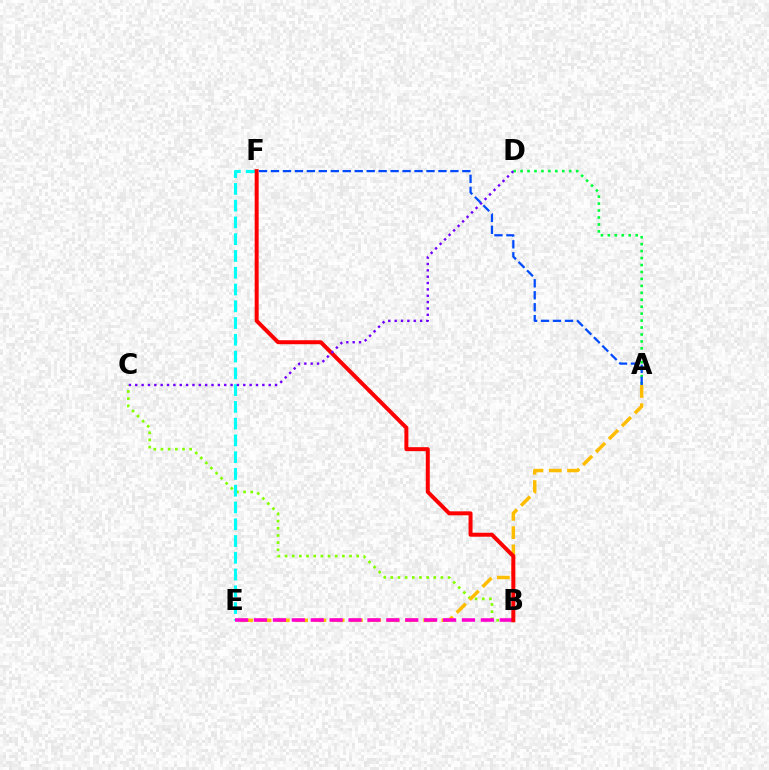{('A', 'D'): [{'color': '#00ff39', 'line_style': 'dotted', 'thickness': 1.89}], ('B', 'C'): [{'color': '#84ff00', 'line_style': 'dotted', 'thickness': 1.95}], ('E', 'F'): [{'color': '#00fff6', 'line_style': 'dashed', 'thickness': 2.28}], ('A', 'E'): [{'color': '#ffbd00', 'line_style': 'dashed', 'thickness': 2.48}], ('B', 'E'): [{'color': '#ff00cf', 'line_style': 'dashed', 'thickness': 2.57}], ('B', 'F'): [{'color': '#ff0000', 'line_style': 'solid', 'thickness': 2.87}], ('C', 'D'): [{'color': '#7200ff', 'line_style': 'dotted', 'thickness': 1.73}], ('A', 'F'): [{'color': '#004bff', 'line_style': 'dashed', 'thickness': 1.62}]}